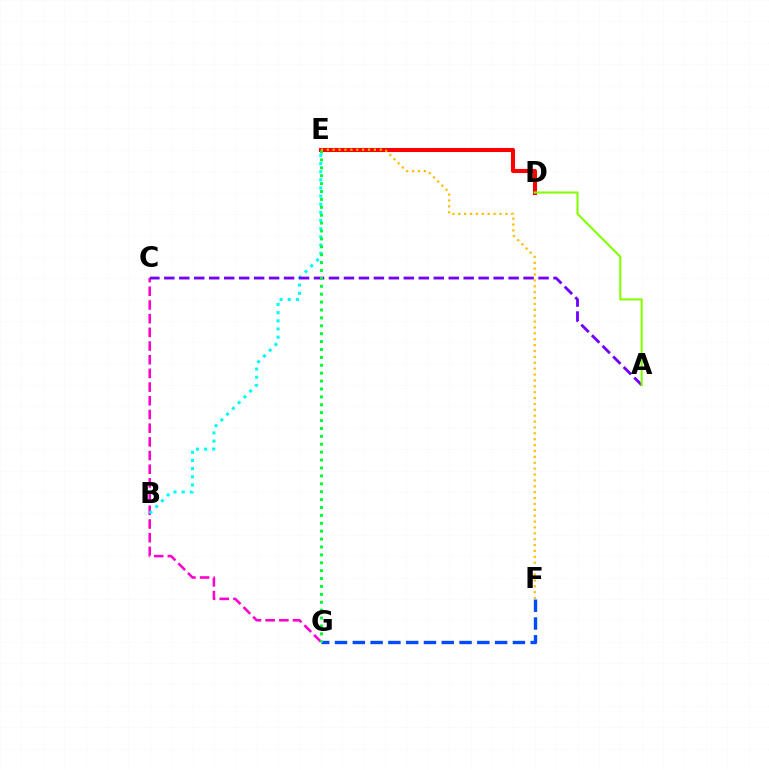{('C', 'G'): [{'color': '#ff00cf', 'line_style': 'dashed', 'thickness': 1.86}], ('D', 'E'): [{'color': '#ff0000', 'line_style': 'solid', 'thickness': 2.92}], ('B', 'E'): [{'color': '#00fff6', 'line_style': 'dotted', 'thickness': 2.22}], ('A', 'C'): [{'color': '#7200ff', 'line_style': 'dashed', 'thickness': 2.03}], ('F', 'G'): [{'color': '#004bff', 'line_style': 'dashed', 'thickness': 2.42}], ('A', 'D'): [{'color': '#84ff00', 'line_style': 'solid', 'thickness': 1.5}], ('E', 'F'): [{'color': '#ffbd00', 'line_style': 'dotted', 'thickness': 1.6}], ('E', 'G'): [{'color': '#00ff39', 'line_style': 'dotted', 'thickness': 2.15}]}